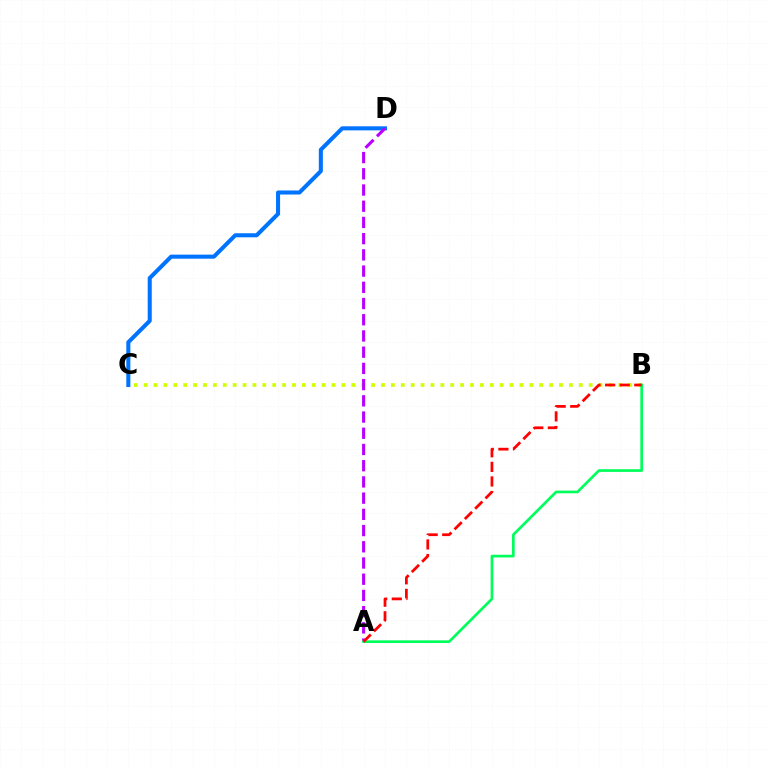{('B', 'C'): [{'color': '#d1ff00', 'line_style': 'dotted', 'thickness': 2.69}], ('C', 'D'): [{'color': '#0074ff', 'line_style': 'solid', 'thickness': 2.92}], ('A', 'D'): [{'color': '#b900ff', 'line_style': 'dashed', 'thickness': 2.2}], ('A', 'B'): [{'color': '#00ff5c', 'line_style': 'solid', 'thickness': 1.94}, {'color': '#ff0000', 'line_style': 'dashed', 'thickness': 1.98}]}